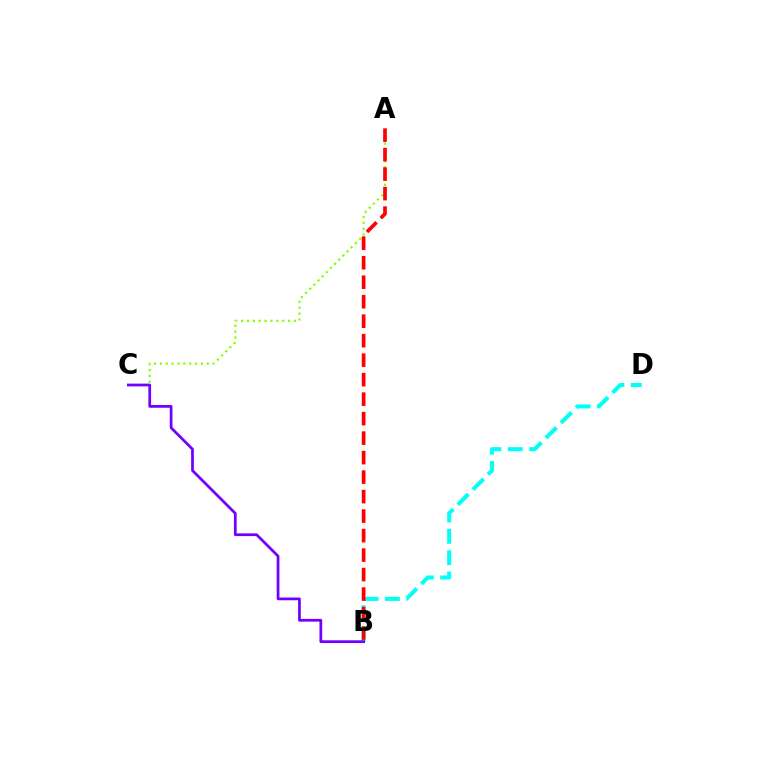{('B', 'D'): [{'color': '#00fff6', 'line_style': 'dashed', 'thickness': 2.9}], ('A', 'C'): [{'color': '#84ff00', 'line_style': 'dotted', 'thickness': 1.59}], ('A', 'B'): [{'color': '#ff0000', 'line_style': 'dashed', 'thickness': 2.65}], ('B', 'C'): [{'color': '#7200ff', 'line_style': 'solid', 'thickness': 1.97}]}